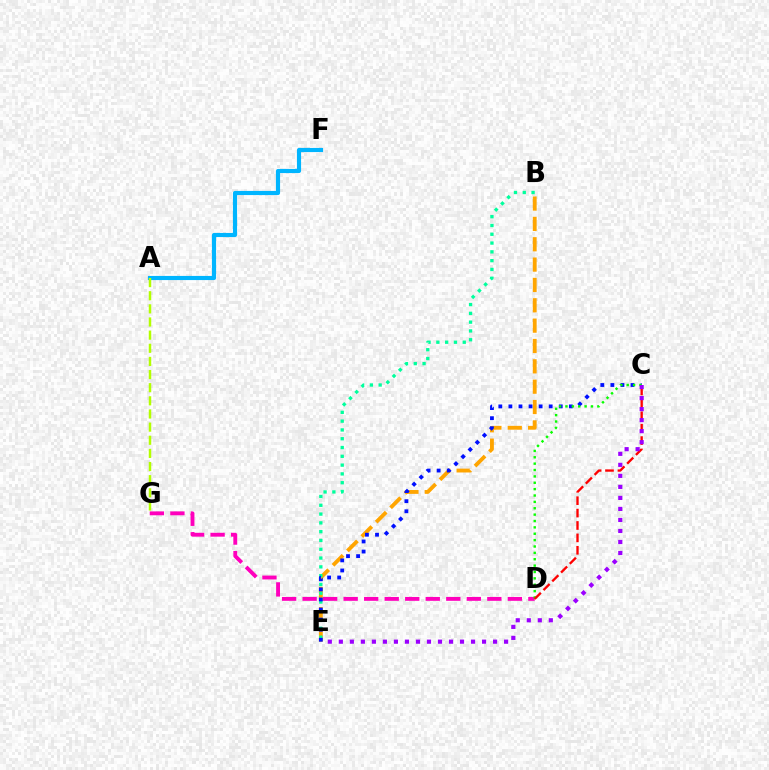{('B', 'E'): [{'color': '#ffa500', 'line_style': 'dashed', 'thickness': 2.76}, {'color': '#00ff9d', 'line_style': 'dotted', 'thickness': 2.39}], ('A', 'F'): [{'color': '#00b5ff', 'line_style': 'solid', 'thickness': 2.98}], ('D', 'G'): [{'color': '#ff00bd', 'line_style': 'dashed', 'thickness': 2.79}], ('C', 'E'): [{'color': '#0010ff', 'line_style': 'dotted', 'thickness': 2.74}, {'color': '#9b00ff', 'line_style': 'dotted', 'thickness': 2.99}], ('C', 'D'): [{'color': '#08ff00', 'line_style': 'dotted', 'thickness': 1.73}, {'color': '#ff0000', 'line_style': 'dashed', 'thickness': 1.68}], ('A', 'G'): [{'color': '#b3ff00', 'line_style': 'dashed', 'thickness': 1.78}]}